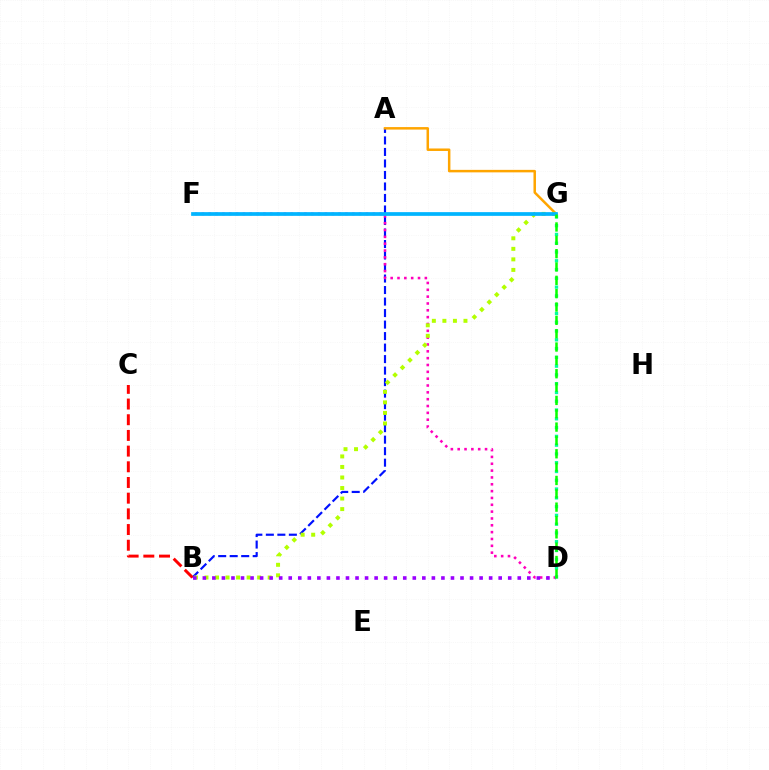{('A', 'B'): [{'color': '#0010ff', 'line_style': 'dashed', 'thickness': 1.56}], ('D', 'F'): [{'color': '#ff00bd', 'line_style': 'dotted', 'thickness': 1.86}], ('A', 'G'): [{'color': '#ffa500', 'line_style': 'solid', 'thickness': 1.8}], ('B', 'C'): [{'color': '#ff0000', 'line_style': 'dashed', 'thickness': 2.13}], ('B', 'G'): [{'color': '#b3ff00', 'line_style': 'dotted', 'thickness': 2.86}], ('B', 'D'): [{'color': '#9b00ff', 'line_style': 'dotted', 'thickness': 2.59}], ('F', 'G'): [{'color': '#00b5ff', 'line_style': 'solid', 'thickness': 2.68}], ('D', 'G'): [{'color': '#00ff9d', 'line_style': 'dotted', 'thickness': 2.39}, {'color': '#08ff00', 'line_style': 'dashed', 'thickness': 1.81}]}